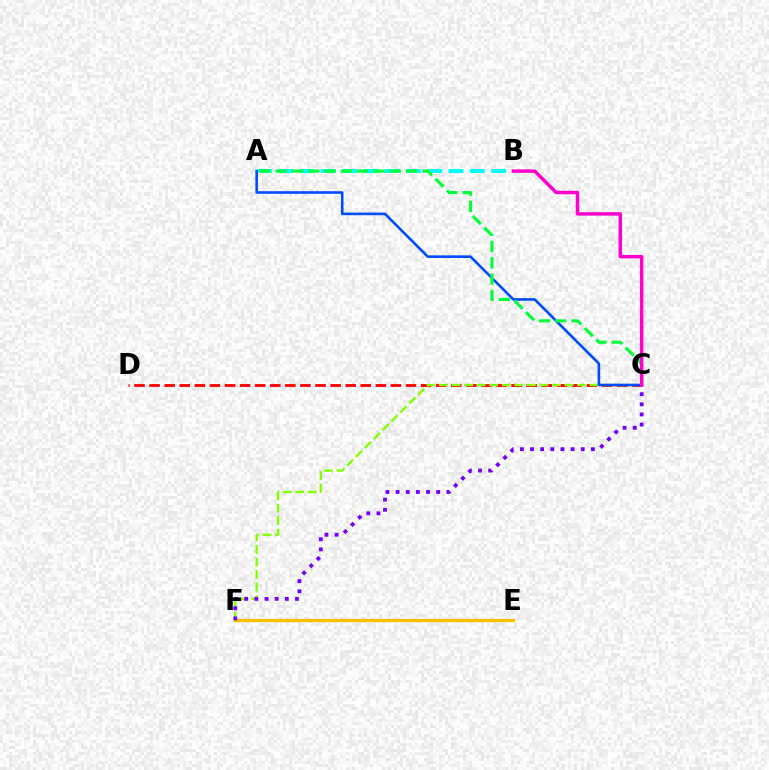{('E', 'F'): [{'color': '#ffbd00', 'line_style': 'solid', 'thickness': 2.38}], ('C', 'D'): [{'color': '#ff0000', 'line_style': 'dashed', 'thickness': 2.05}], ('C', 'F'): [{'color': '#84ff00', 'line_style': 'dashed', 'thickness': 1.7}, {'color': '#7200ff', 'line_style': 'dotted', 'thickness': 2.76}], ('A', 'B'): [{'color': '#00fff6', 'line_style': 'dashed', 'thickness': 2.89}], ('A', 'C'): [{'color': '#004bff', 'line_style': 'solid', 'thickness': 1.88}, {'color': '#00ff39', 'line_style': 'dashed', 'thickness': 2.22}], ('B', 'C'): [{'color': '#ff00cf', 'line_style': 'solid', 'thickness': 2.5}]}